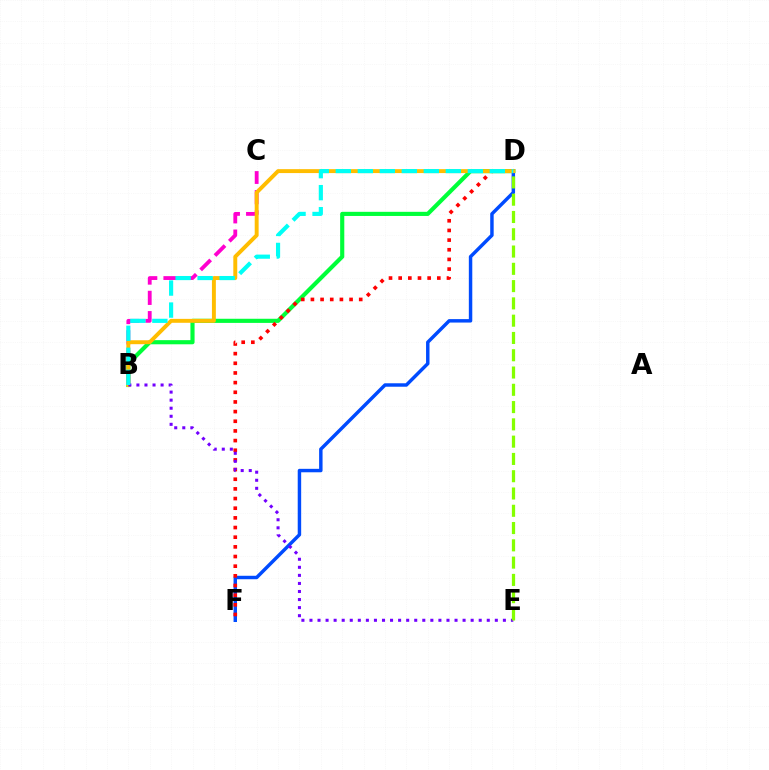{('B', 'D'): [{'color': '#00ff39', 'line_style': 'solid', 'thickness': 2.98}, {'color': '#ffbd00', 'line_style': 'solid', 'thickness': 2.83}, {'color': '#00fff6', 'line_style': 'dashed', 'thickness': 2.99}], ('B', 'C'): [{'color': '#ff00cf', 'line_style': 'dashed', 'thickness': 2.76}], ('D', 'F'): [{'color': '#004bff', 'line_style': 'solid', 'thickness': 2.48}, {'color': '#ff0000', 'line_style': 'dotted', 'thickness': 2.62}], ('B', 'E'): [{'color': '#7200ff', 'line_style': 'dotted', 'thickness': 2.19}], ('D', 'E'): [{'color': '#84ff00', 'line_style': 'dashed', 'thickness': 2.35}]}